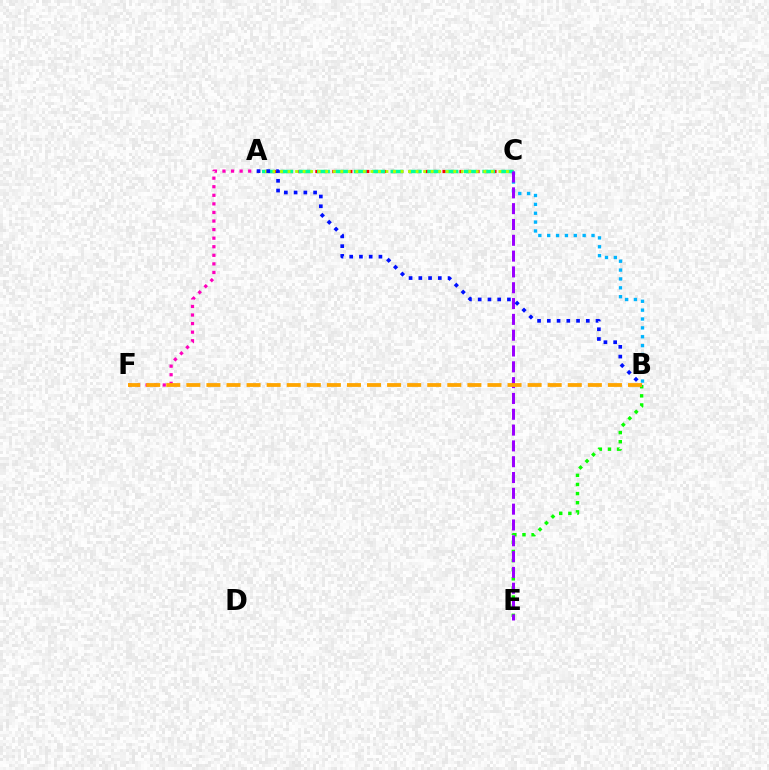{('A', 'C'): [{'color': '#ff0000', 'line_style': 'dotted', 'thickness': 2.3}, {'color': '#00ff9d', 'line_style': 'dashed', 'thickness': 2.49}, {'color': '#b3ff00', 'line_style': 'dotted', 'thickness': 2.05}], ('B', 'C'): [{'color': '#00b5ff', 'line_style': 'dotted', 'thickness': 2.41}], ('B', 'E'): [{'color': '#08ff00', 'line_style': 'dotted', 'thickness': 2.48}], ('C', 'E'): [{'color': '#9b00ff', 'line_style': 'dashed', 'thickness': 2.15}], ('A', 'F'): [{'color': '#ff00bd', 'line_style': 'dotted', 'thickness': 2.33}], ('B', 'F'): [{'color': '#ffa500', 'line_style': 'dashed', 'thickness': 2.73}], ('A', 'B'): [{'color': '#0010ff', 'line_style': 'dotted', 'thickness': 2.65}]}